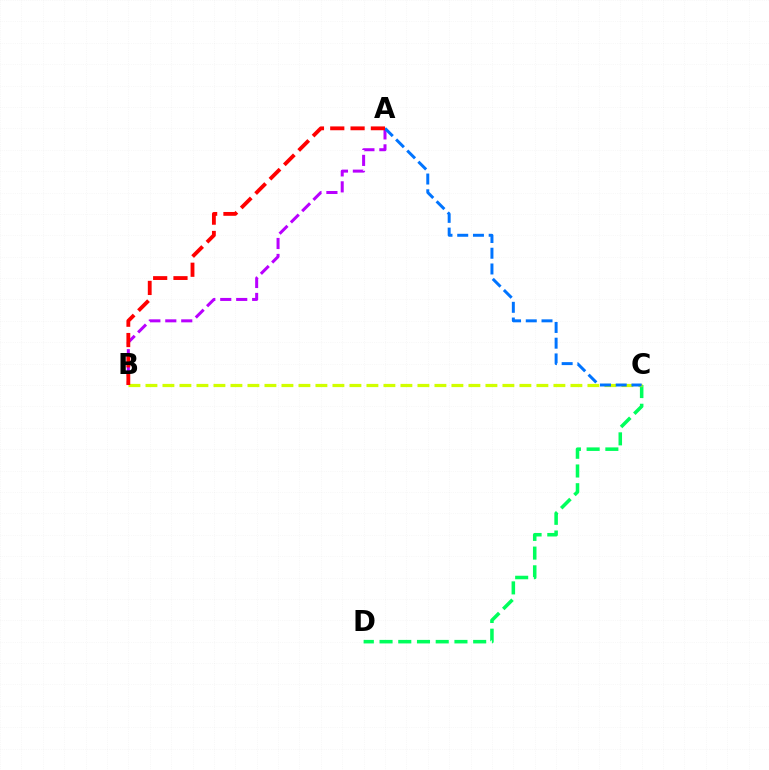{('A', 'B'): [{'color': '#b900ff', 'line_style': 'dashed', 'thickness': 2.17}, {'color': '#ff0000', 'line_style': 'dashed', 'thickness': 2.76}], ('C', 'D'): [{'color': '#00ff5c', 'line_style': 'dashed', 'thickness': 2.54}], ('B', 'C'): [{'color': '#d1ff00', 'line_style': 'dashed', 'thickness': 2.31}], ('A', 'C'): [{'color': '#0074ff', 'line_style': 'dashed', 'thickness': 2.14}]}